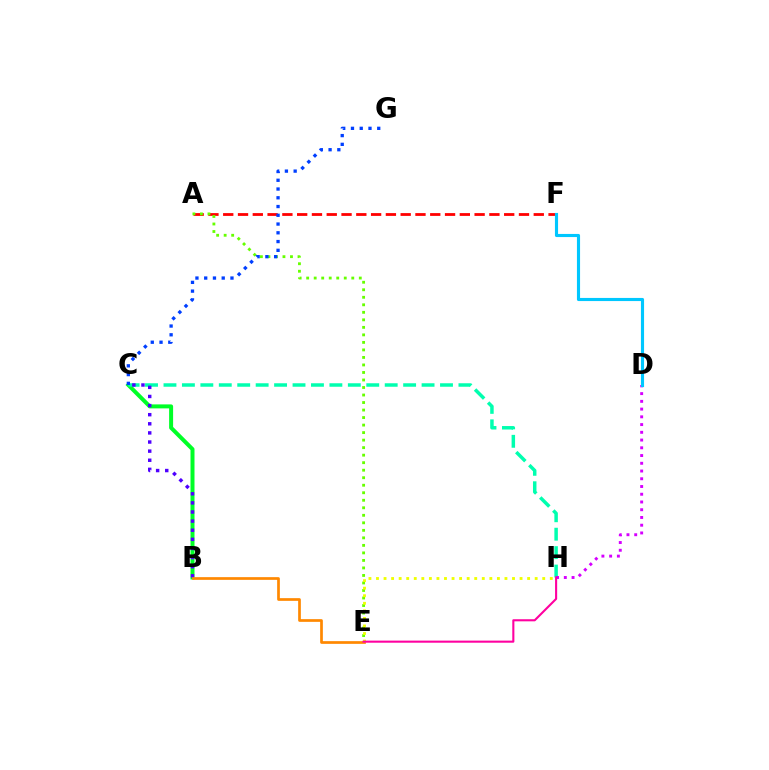{('B', 'C'): [{'color': '#00ff27', 'line_style': 'solid', 'thickness': 2.87}, {'color': '#4f00ff', 'line_style': 'dotted', 'thickness': 2.48}], ('A', 'F'): [{'color': '#ff0000', 'line_style': 'dashed', 'thickness': 2.01}], ('A', 'E'): [{'color': '#66ff00', 'line_style': 'dotted', 'thickness': 2.04}], ('C', 'H'): [{'color': '#00ffaf', 'line_style': 'dashed', 'thickness': 2.5}], ('D', 'H'): [{'color': '#d600ff', 'line_style': 'dotted', 'thickness': 2.1}], ('C', 'G'): [{'color': '#003fff', 'line_style': 'dotted', 'thickness': 2.38}], ('B', 'E'): [{'color': '#ff8800', 'line_style': 'solid', 'thickness': 1.95}], ('D', 'F'): [{'color': '#00c7ff', 'line_style': 'solid', 'thickness': 2.25}], ('E', 'H'): [{'color': '#eeff00', 'line_style': 'dotted', 'thickness': 2.05}, {'color': '#ff00a0', 'line_style': 'solid', 'thickness': 1.51}]}